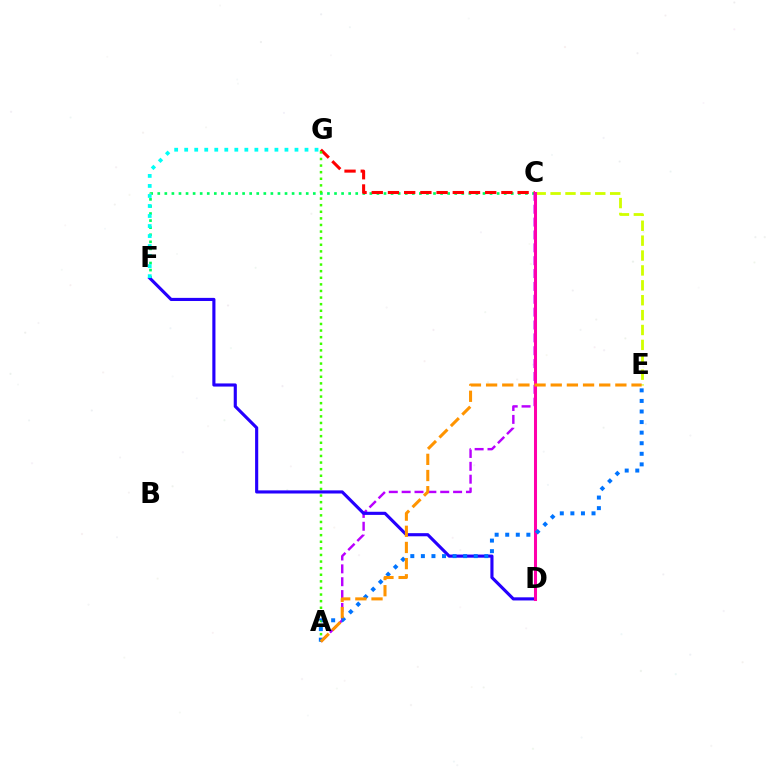{('C', 'F'): [{'color': '#00ff5c', 'line_style': 'dotted', 'thickness': 1.92}], ('C', 'G'): [{'color': '#ff0000', 'line_style': 'dashed', 'thickness': 2.2}], ('A', 'G'): [{'color': '#3dff00', 'line_style': 'dotted', 'thickness': 1.79}], ('A', 'C'): [{'color': '#b900ff', 'line_style': 'dashed', 'thickness': 1.75}], ('D', 'F'): [{'color': '#2500ff', 'line_style': 'solid', 'thickness': 2.25}], ('C', 'E'): [{'color': '#d1ff00', 'line_style': 'dashed', 'thickness': 2.02}], ('C', 'D'): [{'color': '#ff00ac', 'line_style': 'solid', 'thickness': 2.19}], ('A', 'E'): [{'color': '#0074ff', 'line_style': 'dotted', 'thickness': 2.87}, {'color': '#ff9400', 'line_style': 'dashed', 'thickness': 2.2}], ('F', 'G'): [{'color': '#00fff6', 'line_style': 'dotted', 'thickness': 2.72}]}